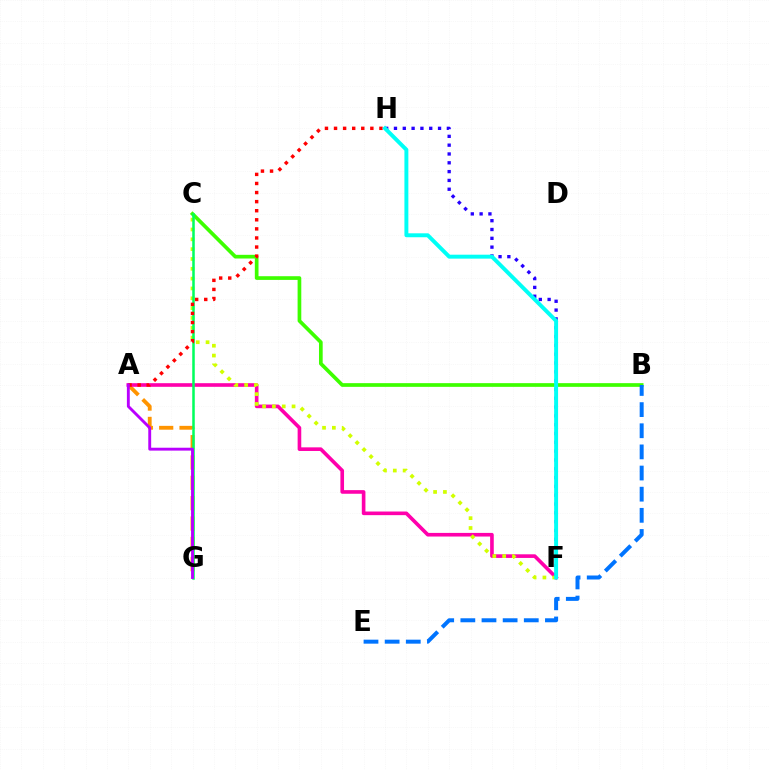{('A', 'G'): [{'color': '#ff9400', 'line_style': 'dashed', 'thickness': 2.76}, {'color': '#b900ff', 'line_style': 'solid', 'thickness': 2.08}], ('B', 'C'): [{'color': '#3dff00', 'line_style': 'solid', 'thickness': 2.66}], ('A', 'F'): [{'color': '#ff00ac', 'line_style': 'solid', 'thickness': 2.61}], ('C', 'F'): [{'color': '#d1ff00', 'line_style': 'dotted', 'thickness': 2.67}], ('F', 'H'): [{'color': '#2500ff', 'line_style': 'dotted', 'thickness': 2.39}, {'color': '#00fff6', 'line_style': 'solid', 'thickness': 2.84}], ('C', 'G'): [{'color': '#00ff5c', 'line_style': 'solid', 'thickness': 1.82}], ('A', 'H'): [{'color': '#ff0000', 'line_style': 'dotted', 'thickness': 2.47}], ('B', 'E'): [{'color': '#0074ff', 'line_style': 'dashed', 'thickness': 2.87}]}